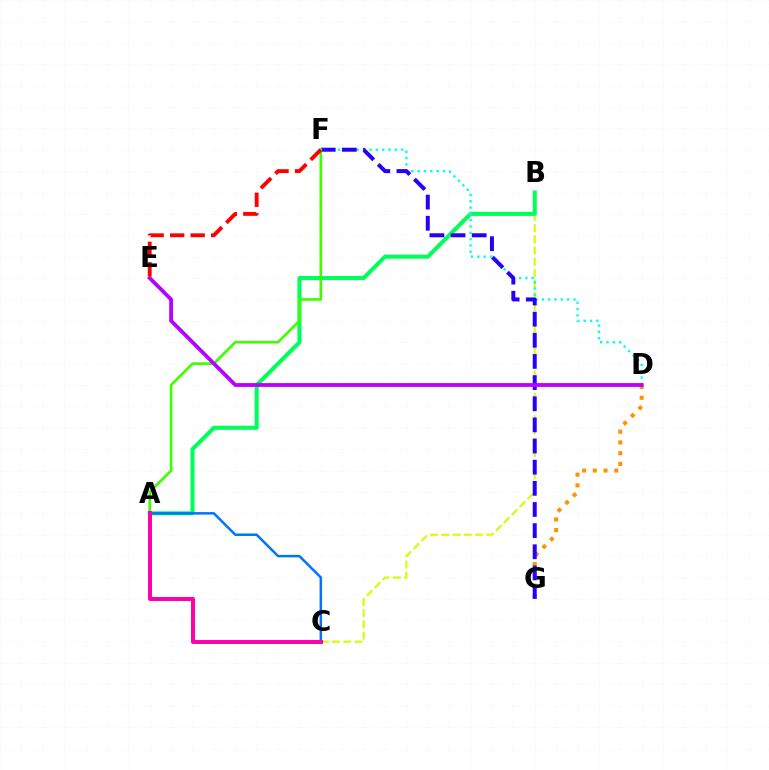{('B', 'C'): [{'color': '#d1ff00', 'line_style': 'dashed', 'thickness': 1.53}], ('A', 'B'): [{'color': '#00ff5c', 'line_style': 'solid', 'thickness': 2.92}], ('D', 'G'): [{'color': '#ff9400', 'line_style': 'dotted', 'thickness': 2.91}], ('D', 'F'): [{'color': '#00fff6', 'line_style': 'dotted', 'thickness': 1.72}], ('A', 'C'): [{'color': '#0074ff', 'line_style': 'solid', 'thickness': 1.8}, {'color': '#ff00ac', 'line_style': 'solid', 'thickness': 2.86}], ('F', 'G'): [{'color': '#2500ff', 'line_style': 'dashed', 'thickness': 2.87}], ('A', 'F'): [{'color': '#3dff00', 'line_style': 'solid', 'thickness': 1.9}], ('D', 'E'): [{'color': '#b900ff', 'line_style': 'solid', 'thickness': 2.73}], ('E', 'F'): [{'color': '#ff0000', 'line_style': 'dashed', 'thickness': 2.78}]}